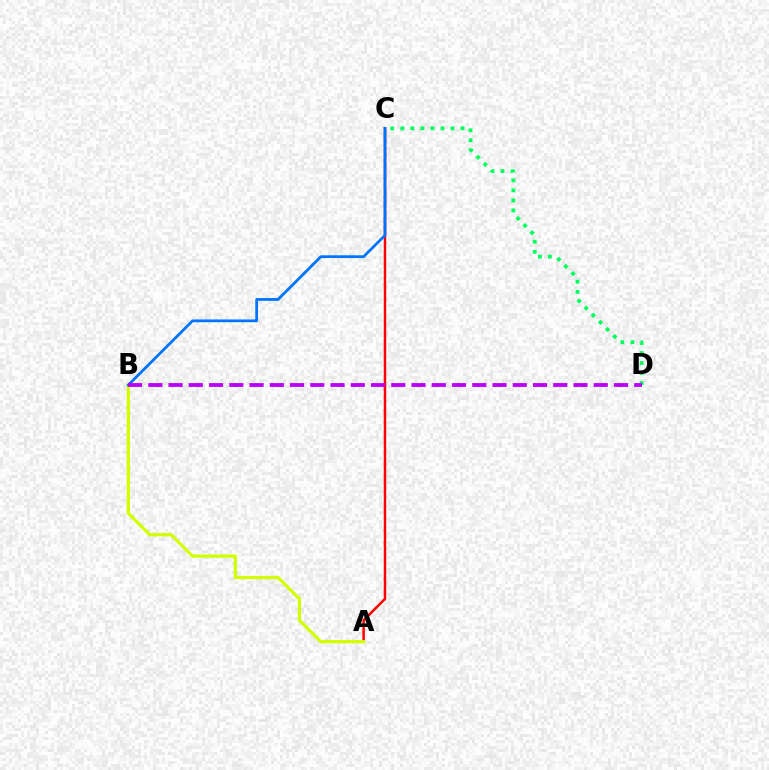{('C', 'D'): [{'color': '#00ff5c', 'line_style': 'dotted', 'thickness': 2.73}], ('A', 'C'): [{'color': '#ff0000', 'line_style': 'solid', 'thickness': 1.79}], ('A', 'B'): [{'color': '#d1ff00', 'line_style': 'solid', 'thickness': 2.31}], ('B', 'C'): [{'color': '#0074ff', 'line_style': 'solid', 'thickness': 2.0}], ('B', 'D'): [{'color': '#b900ff', 'line_style': 'dashed', 'thickness': 2.75}]}